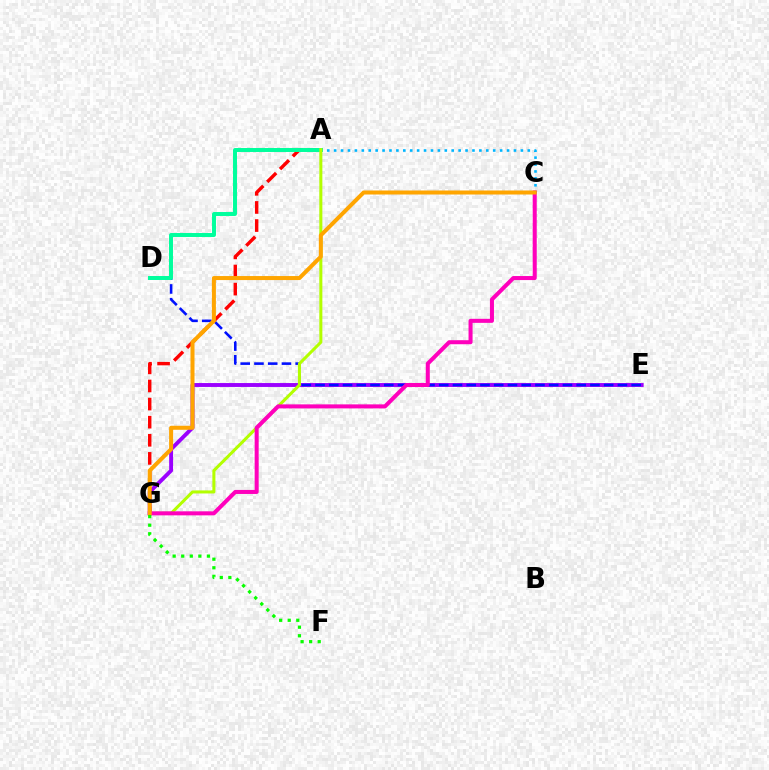{('E', 'G'): [{'color': '#9b00ff', 'line_style': 'solid', 'thickness': 2.81}], ('D', 'E'): [{'color': '#0010ff', 'line_style': 'dashed', 'thickness': 1.87}], ('A', 'G'): [{'color': '#ff0000', 'line_style': 'dashed', 'thickness': 2.46}, {'color': '#b3ff00', 'line_style': 'solid', 'thickness': 2.19}], ('A', 'C'): [{'color': '#00b5ff', 'line_style': 'dotted', 'thickness': 1.88}], ('A', 'D'): [{'color': '#00ff9d', 'line_style': 'solid', 'thickness': 2.85}], ('C', 'G'): [{'color': '#ff00bd', 'line_style': 'solid', 'thickness': 2.9}, {'color': '#ffa500', 'line_style': 'solid', 'thickness': 2.89}], ('F', 'G'): [{'color': '#08ff00', 'line_style': 'dotted', 'thickness': 2.33}]}